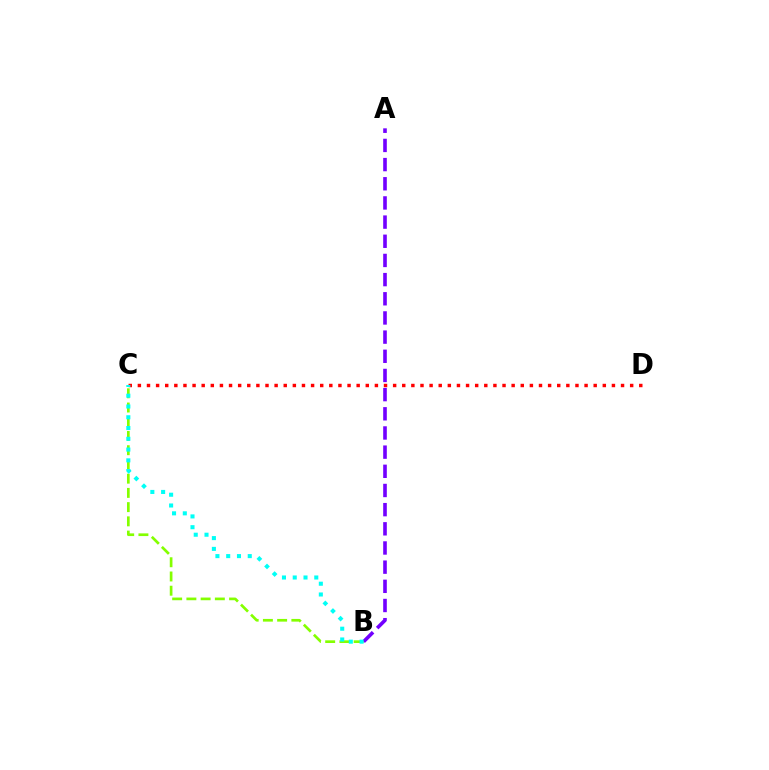{('B', 'C'): [{'color': '#84ff00', 'line_style': 'dashed', 'thickness': 1.93}, {'color': '#00fff6', 'line_style': 'dotted', 'thickness': 2.93}], ('A', 'B'): [{'color': '#7200ff', 'line_style': 'dashed', 'thickness': 2.6}], ('C', 'D'): [{'color': '#ff0000', 'line_style': 'dotted', 'thickness': 2.48}]}